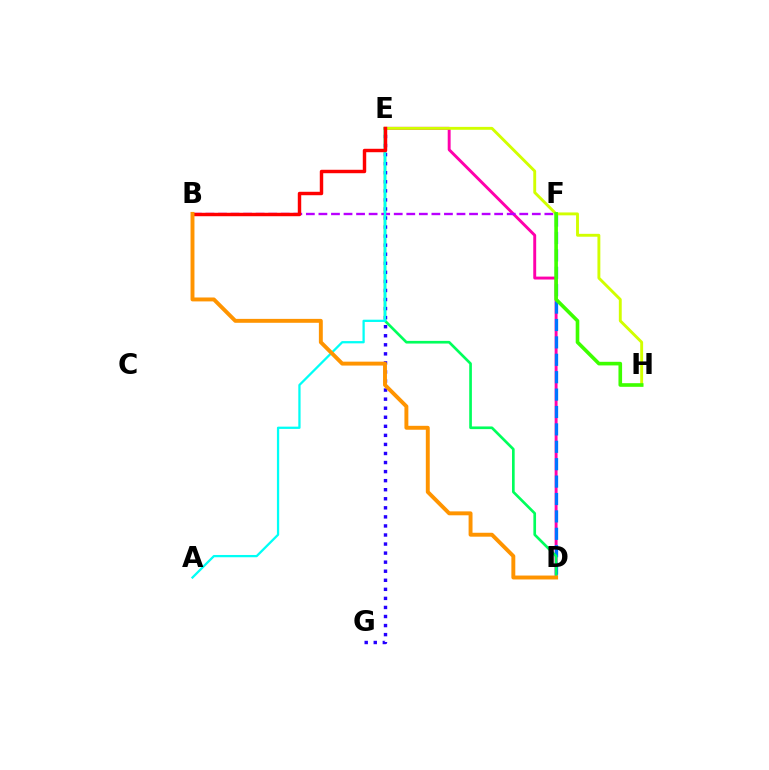{('D', 'E'): [{'color': '#ff00ac', 'line_style': 'solid', 'thickness': 2.1}, {'color': '#00ff5c', 'line_style': 'solid', 'thickness': 1.92}], ('D', 'F'): [{'color': '#0074ff', 'line_style': 'dashed', 'thickness': 2.36}], ('B', 'F'): [{'color': '#b900ff', 'line_style': 'dashed', 'thickness': 1.71}], ('E', 'G'): [{'color': '#2500ff', 'line_style': 'dotted', 'thickness': 2.46}], ('E', 'H'): [{'color': '#d1ff00', 'line_style': 'solid', 'thickness': 2.08}], ('A', 'E'): [{'color': '#00fff6', 'line_style': 'solid', 'thickness': 1.63}], ('F', 'H'): [{'color': '#3dff00', 'line_style': 'solid', 'thickness': 2.61}], ('B', 'E'): [{'color': '#ff0000', 'line_style': 'solid', 'thickness': 2.48}], ('B', 'D'): [{'color': '#ff9400', 'line_style': 'solid', 'thickness': 2.82}]}